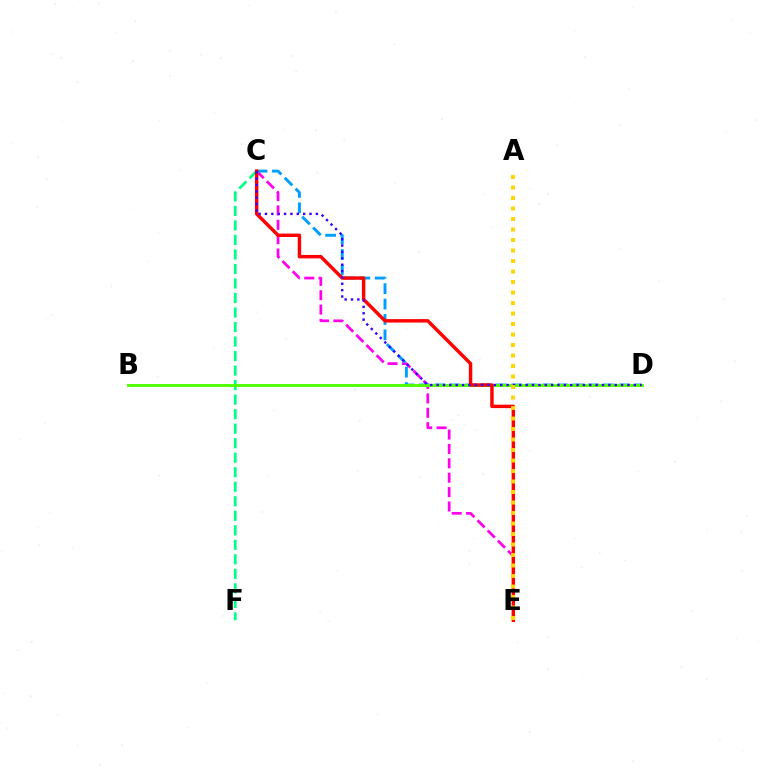{('C', 'E'): [{'color': '#ff00ed', 'line_style': 'dashed', 'thickness': 1.95}, {'color': '#ff0000', 'line_style': 'solid', 'thickness': 2.47}], ('C', 'D'): [{'color': '#009eff', 'line_style': 'dashed', 'thickness': 2.09}, {'color': '#3700ff', 'line_style': 'dotted', 'thickness': 1.73}], ('C', 'F'): [{'color': '#00ff86', 'line_style': 'dashed', 'thickness': 1.97}], ('B', 'D'): [{'color': '#4fff00', 'line_style': 'solid', 'thickness': 2.08}], ('A', 'E'): [{'color': '#ffd500', 'line_style': 'dotted', 'thickness': 2.85}]}